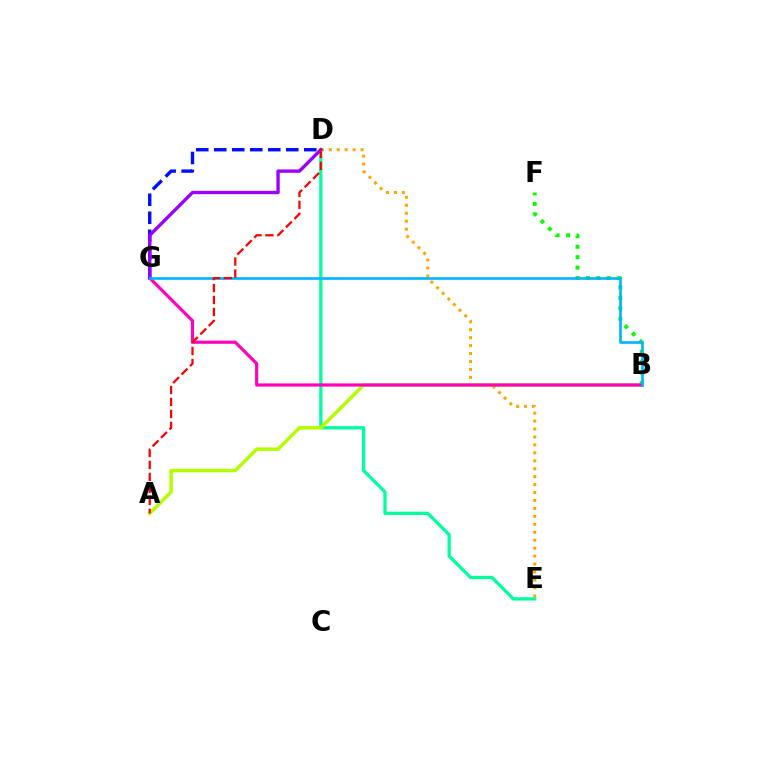{('D', 'E'): [{'color': '#ffa500', 'line_style': 'dotted', 'thickness': 2.16}, {'color': '#00ff9d', 'line_style': 'solid', 'thickness': 2.35}], ('B', 'F'): [{'color': '#08ff00', 'line_style': 'dotted', 'thickness': 2.84}], ('A', 'B'): [{'color': '#b3ff00', 'line_style': 'solid', 'thickness': 2.5}], ('D', 'G'): [{'color': '#0010ff', 'line_style': 'dashed', 'thickness': 2.45}, {'color': '#9b00ff', 'line_style': 'solid', 'thickness': 2.42}], ('B', 'G'): [{'color': '#ff00bd', 'line_style': 'solid', 'thickness': 2.28}, {'color': '#00b5ff', 'line_style': 'solid', 'thickness': 1.92}], ('A', 'D'): [{'color': '#ff0000', 'line_style': 'dashed', 'thickness': 1.63}]}